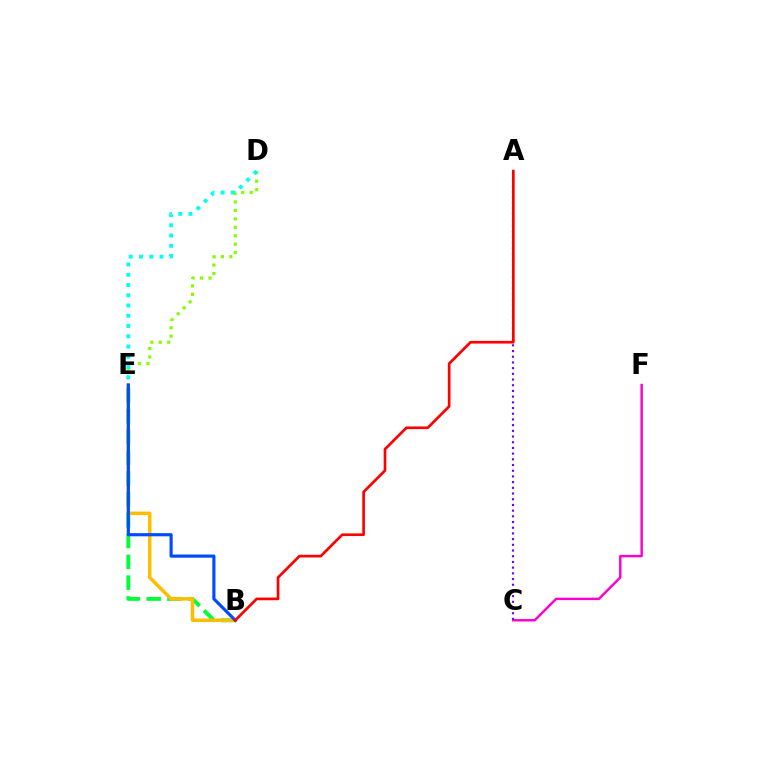{('D', 'E'): [{'color': '#84ff00', 'line_style': 'dotted', 'thickness': 2.29}, {'color': '#00fff6', 'line_style': 'dotted', 'thickness': 2.78}], ('C', 'F'): [{'color': '#ff00cf', 'line_style': 'solid', 'thickness': 1.75}], ('A', 'C'): [{'color': '#7200ff', 'line_style': 'dotted', 'thickness': 1.55}], ('B', 'E'): [{'color': '#00ff39', 'line_style': 'dashed', 'thickness': 2.83}, {'color': '#ffbd00', 'line_style': 'solid', 'thickness': 2.53}, {'color': '#004bff', 'line_style': 'solid', 'thickness': 2.27}], ('A', 'B'): [{'color': '#ff0000', 'line_style': 'solid', 'thickness': 1.93}]}